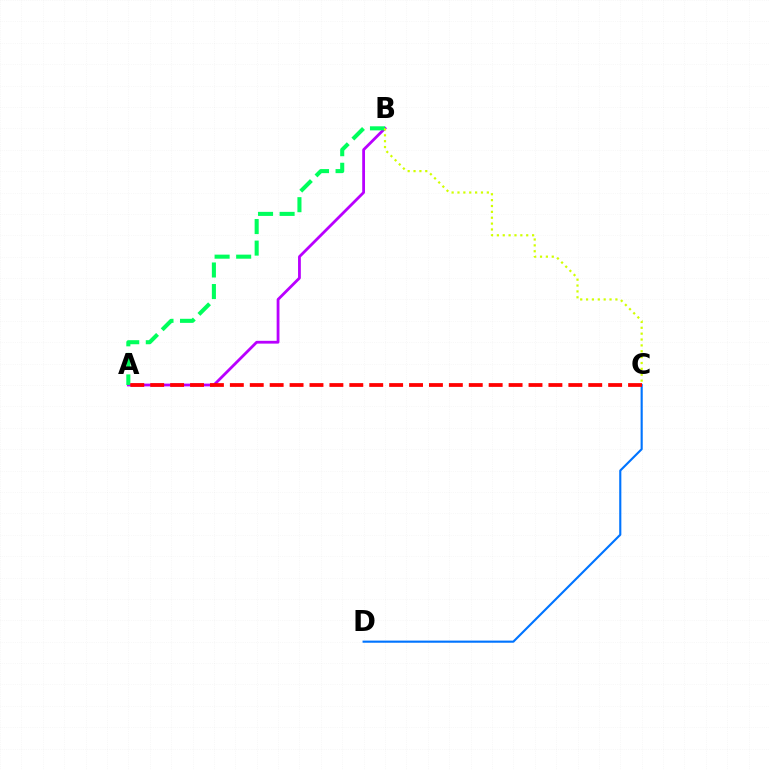{('A', 'B'): [{'color': '#b900ff', 'line_style': 'solid', 'thickness': 2.01}, {'color': '#00ff5c', 'line_style': 'dashed', 'thickness': 2.93}], ('C', 'D'): [{'color': '#0074ff', 'line_style': 'solid', 'thickness': 1.54}], ('A', 'C'): [{'color': '#ff0000', 'line_style': 'dashed', 'thickness': 2.7}], ('B', 'C'): [{'color': '#d1ff00', 'line_style': 'dotted', 'thickness': 1.59}]}